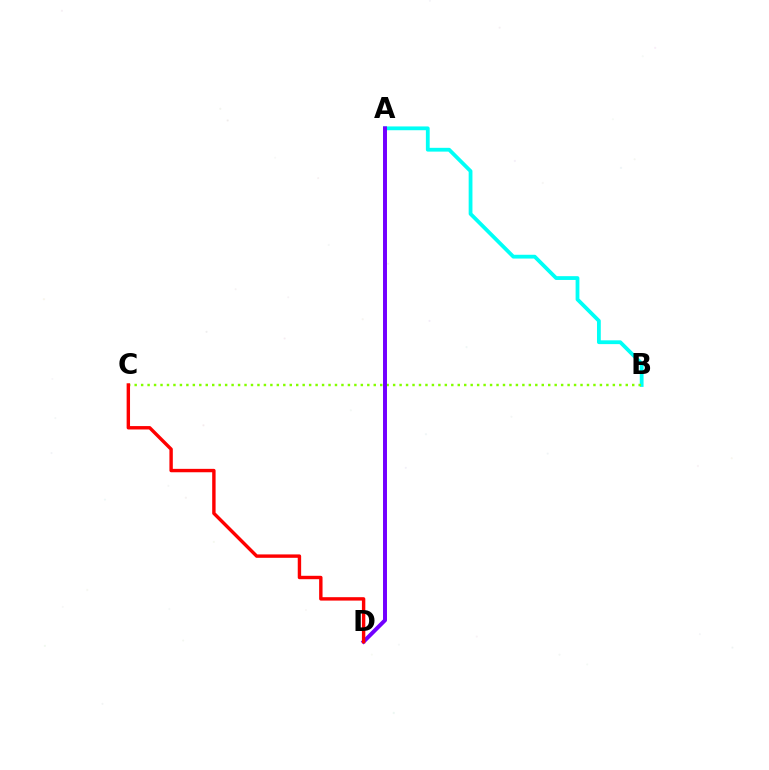{('A', 'B'): [{'color': '#00fff6', 'line_style': 'solid', 'thickness': 2.73}], ('B', 'C'): [{'color': '#84ff00', 'line_style': 'dotted', 'thickness': 1.76}], ('A', 'D'): [{'color': '#7200ff', 'line_style': 'solid', 'thickness': 2.86}], ('C', 'D'): [{'color': '#ff0000', 'line_style': 'solid', 'thickness': 2.45}]}